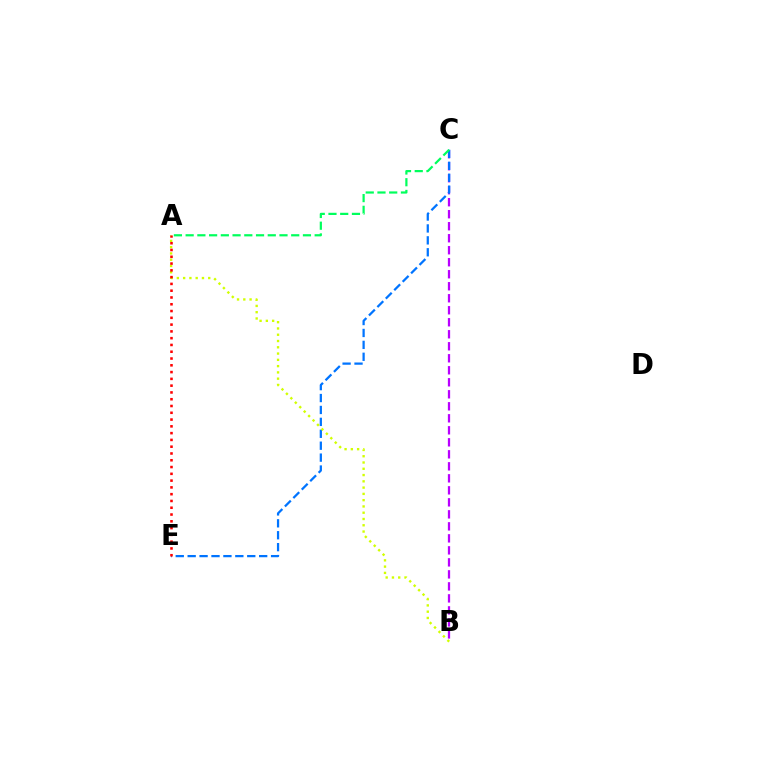{('B', 'C'): [{'color': '#b900ff', 'line_style': 'dashed', 'thickness': 1.63}], ('C', 'E'): [{'color': '#0074ff', 'line_style': 'dashed', 'thickness': 1.62}], ('A', 'B'): [{'color': '#d1ff00', 'line_style': 'dotted', 'thickness': 1.71}], ('A', 'E'): [{'color': '#ff0000', 'line_style': 'dotted', 'thickness': 1.84}], ('A', 'C'): [{'color': '#00ff5c', 'line_style': 'dashed', 'thickness': 1.59}]}